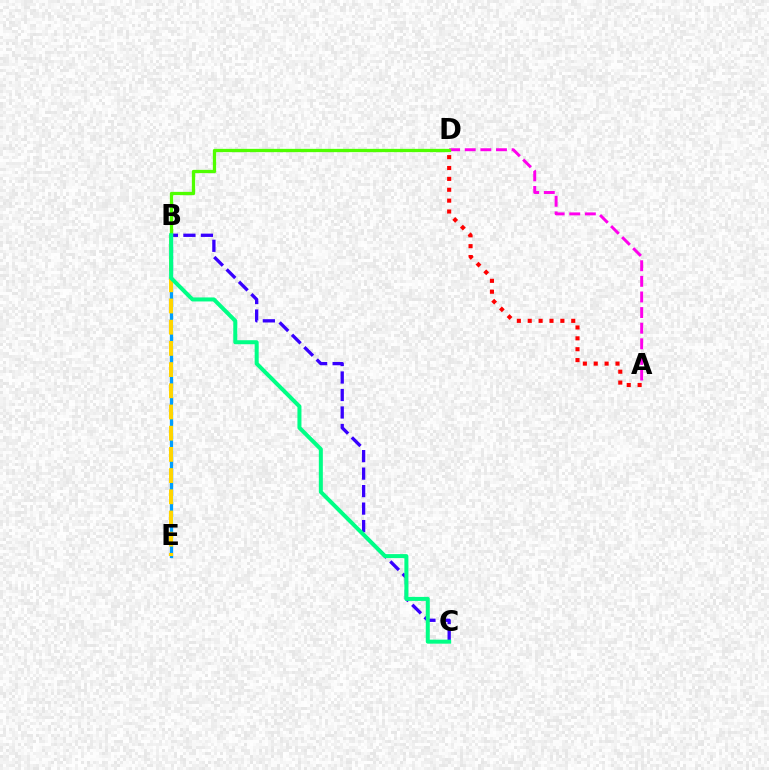{('B', 'C'): [{'color': '#3700ff', 'line_style': 'dashed', 'thickness': 2.38}, {'color': '#00ff86', 'line_style': 'solid', 'thickness': 2.89}], ('A', 'D'): [{'color': '#ff0000', 'line_style': 'dotted', 'thickness': 2.96}, {'color': '#ff00ed', 'line_style': 'dashed', 'thickness': 2.12}], ('B', 'D'): [{'color': '#4fff00', 'line_style': 'solid', 'thickness': 2.37}], ('B', 'E'): [{'color': '#009eff', 'line_style': 'solid', 'thickness': 2.36}, {'color': '#ffd500', 'line_style': 'dashed', 'thickness': 2.88}]}